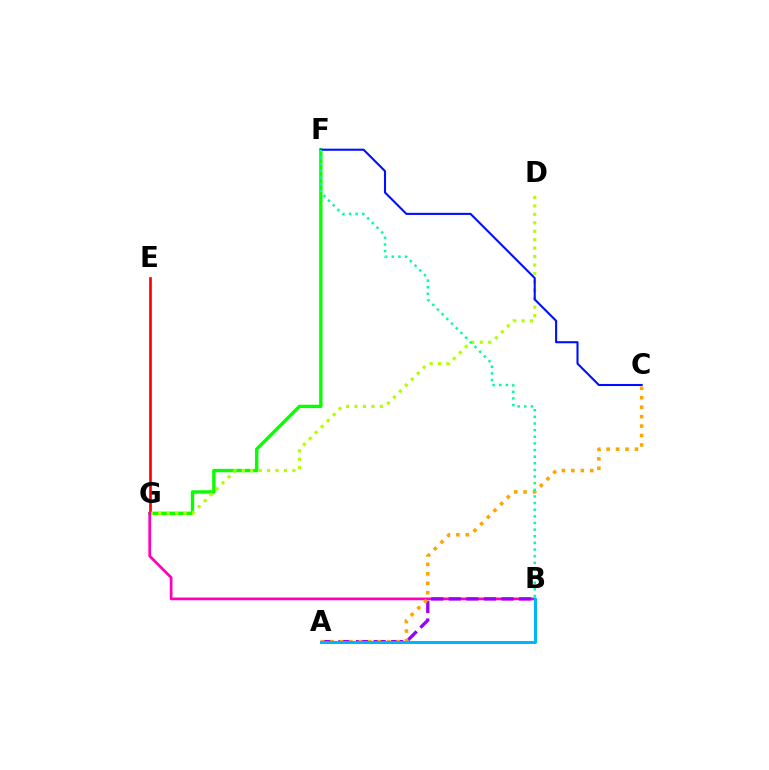{('F', 'G'): [{'color': '#08ff00', 'line_style': 'solid', 'thickness': 2.43}], ('E', 'G'): [{'color': '#ff0000', 'line_style': 'solid', 'thickness': 1.91}], ('D', 'G'): [{'color': '#b3ff00', 'line_style': 'dotted', 'thickness': 2.29}], ('B', 'G'): [{'color': '#ff00bd', 'line_style': 'solid', 'thickness': 1.97}], ('A', 'B'): [{'color': '#9b00ff', 'line_style': 'dashed', 'thickness': 2.39}, {'color': '#00b5ff', 'line_style': 'solid', 'thickness': 2.15}], ('A', 'C'): [{'color': '#ffa500', 'line_style': 'dotted', 'thickness': 2.56}], ('C', 'F'): [{'color': '#0010ff', 'line_style': 'solid', 'thickness': 1.51}], ('B', 'F'): [{'color': '#00ff9d', 'line_style': 'dotted', 'thickness': 1.8}]}